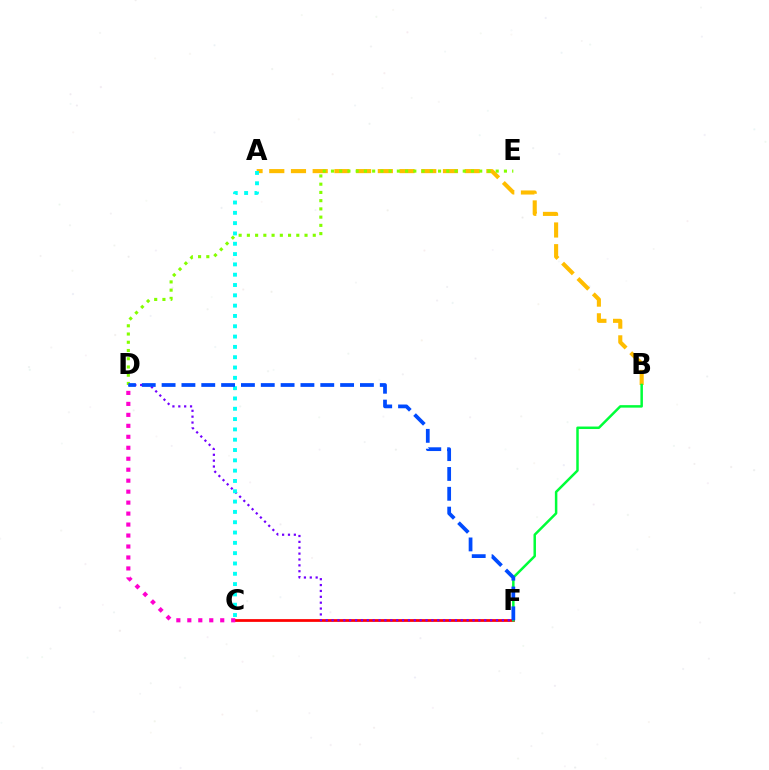{('A', 'B'): [{'color': '#ffbd00', 'line_style': 'dashed', 'thickness': 2.95}], ('C', 'F'): [{'color': '#ff0000', 'line_style': 'solid', 'thickness': 1.98}], ('D', 'F'): [{'color': '#7200ff', 'line_style': 'dotted', 'thickness': 1.6}, {'color': '#004bff', 'line_style': 'dashed', 'thickness': 2.69}], ('D', 'E'): [{'color': '#84ff00', 'line_style': 'dotted', 'thickness': 2.24}], ('A', 'C'): [{'color': '#00fff6', 'line_style': 'dotted', 'thickness': 2.8}], ('B', 'F'): [{'color': '#00ff39', 'line_style': 'solid', 'thickness': 1.8}], ('C', 'D'): [{'color': '#ff00cf', 'line_style': 'dotted', 'thickness': 2.98}]}